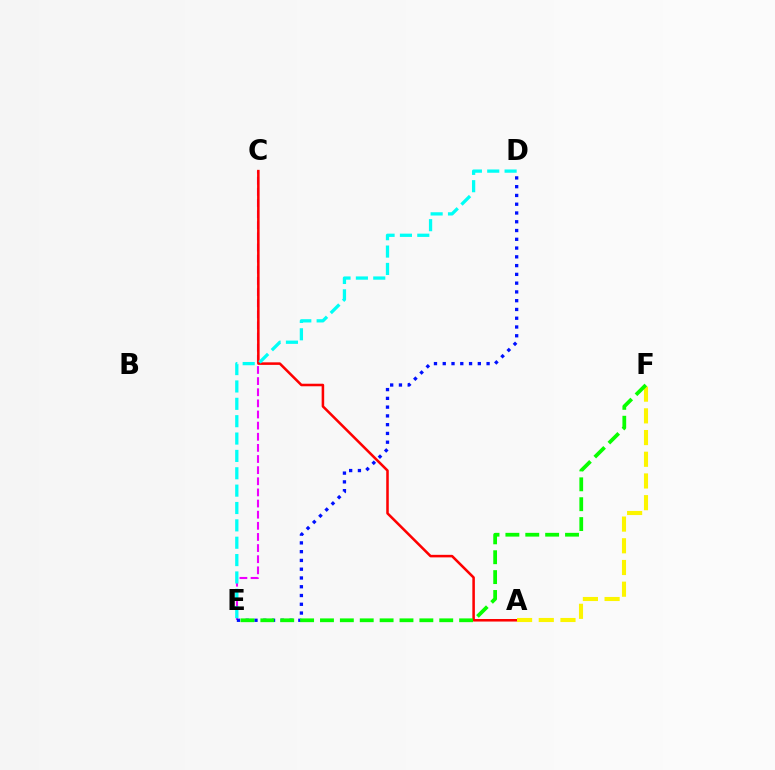{('C', 'E'): [{'color': '#ee00ff', 'line_style': 'dashed', 'thickness': 1.51}], ('A', 'C'): [{'color': '#ff0000', 'line_style': 'solid', 'thickness': 1.83}], ('D', 'E'): [{'color': '#0010ff', 'line_style': 'dotted', 'thickness': 2.38}, {'color': '#00fff6', 'line_style': 'dashed', 'thickness': 2.36}], ('A', 'F'): [{'color': '#fcf500', 'line_style': 'dashed', 'thickness': 2.95}], ('E', 'F'): [{'color': '#08ff00', 'line_style': 'dashed', 'thickness': 2.7}]}